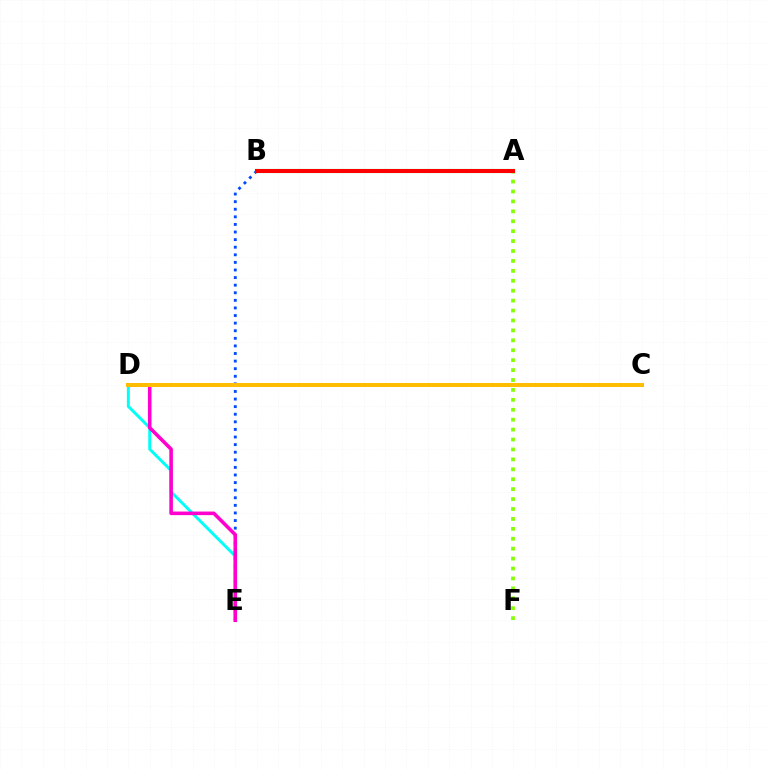{('B', 'E'): [{'color': '#004bff', 'line_style': 'dotted', 'thickness': 2.06}], ('D', 'E'): [{'color': '#00fff6', 'line_style': 'solid', 'thickness': 2.12}, {'color': '#ff00cf', 'line_style': 'solid', 'thickness': 2.58}], ('A', 'B'): [{'color': '#7200ff', 'line_style': 'solid', 'thickness': 1.75}, {'color': '#00ff39', 'line_style': 'solid', 'thickness': 2.96}, {'color': '#ff0000', 'line_style': 'solid', 'thickness': 2.91}], ('C', 'D'): [{'color': '#ffbd00', 'line_style': 'solid', 'thickness': 2.86}], ('A', 'F'): [{'color': '#84ff00', 'line_style': 'dotted', 'thickness': 2.7}]}